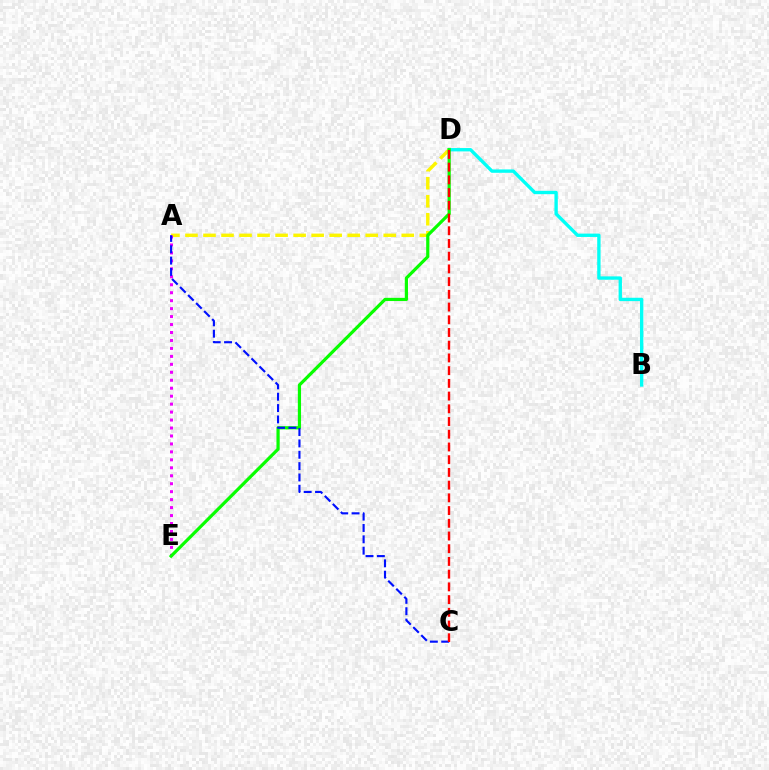{('B', 'D'): [{'color': '#00fff6', 'line_style': 'solid', 'thickness': 2.42}], ('A', 'D'): [{'color': '#fcf500', 'line_style': 'dashed', 'thickness': 2.45}], ('A', 'E'): [{'color': '#ee00ff', 'line_style': 'dotted', 'thickness': 2.16}], ('D', 'E'): [{'color': '#08ff00', 'line_style': 'solid', 'thickness': 2.3}], ('A', 'C'): [{'color': '#0010ff', 'line_style': 'dashed', 'thickness': 1.54}], ('C', 'D'): [{'color': '#ff0000', 'line_style': 'dashed', 'thickness': 1.73}]}